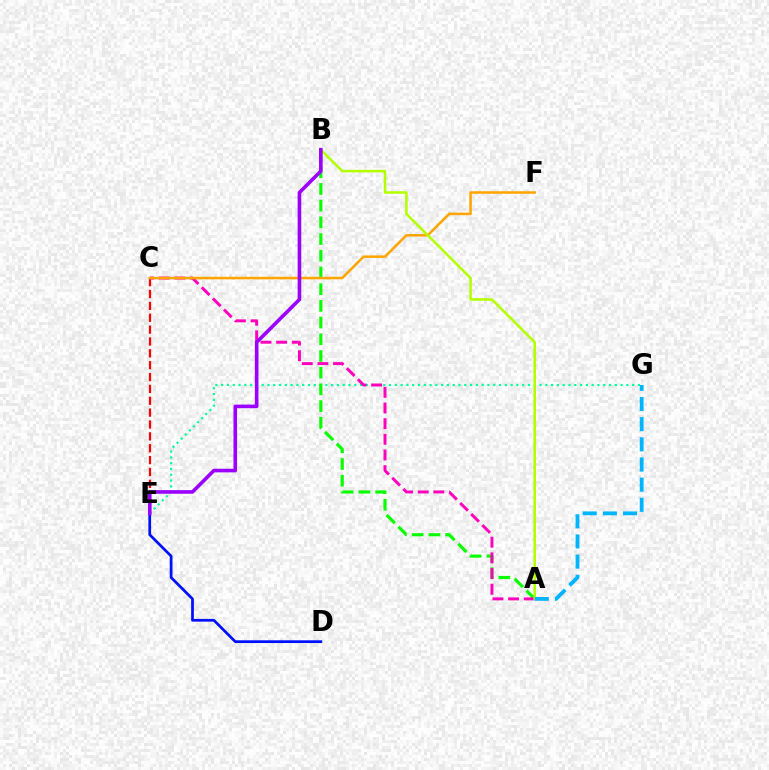{('E', 'G'): [{'color': '#00ff9d', 'line_style': 'dotted', 'thickness': 1.57}], ('C', 'E'): [{'color': '#ff0000', 'line_style': 'dashed', 'thickness': 1.61}], ('A', 'B'): [{'color': '#08ff00', 'line_style': 'dashed', 'thickness': 2.27}, {'color': '#b3ff00', 'line_style': 'solid', 'thickness': 1.83}], ('A', 'C'): [{'color': '#ff00bd', 'line_style': 'dashed', 'thickness': 2.13}], ('C', 'F'): [{'color': '#ffa500', 'line_style': 'solid', 'thickness': 1.81}], ('D', 'E'): [{'color': '#0010ff', 'line_style': 'solid', 'thickness': 1.98}], ('A', 'G'): [{'color': '#00b5ff', 'line_style': 'dashed', 'thickness': 2.74}], ('B', 'E'): [{'color': '#9b00ff', 'line_style': 'solid', 'thickness': 2.6}]}